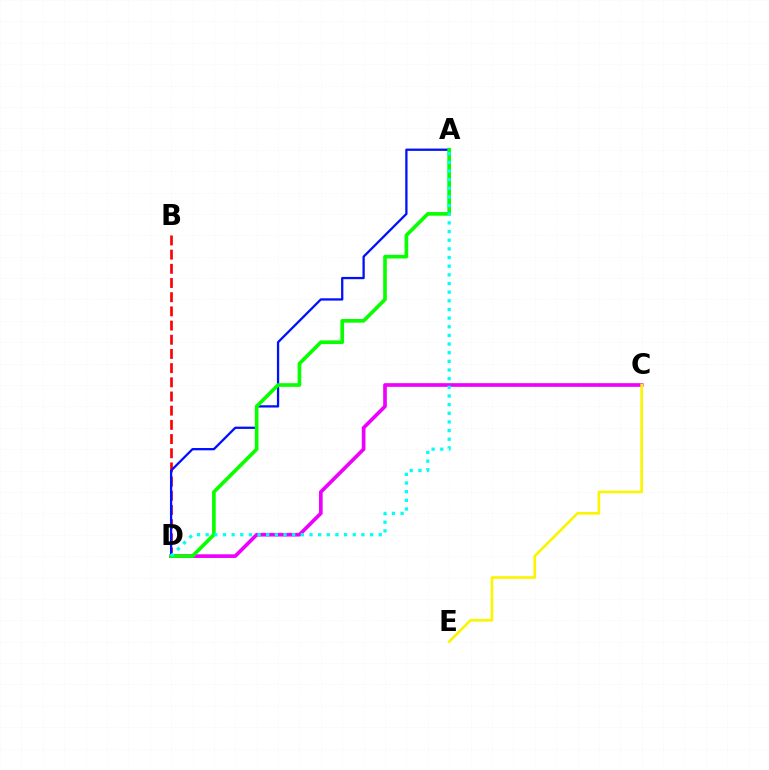{('C', 'D'): [{'color': '#ee00ff', 'line_style': 'solid', 'thickness': 2.64}], ('B', 'D'): [{'color': '#ff0000', 'line_style': 'dashed', 'thickness': 1.93}], ('A', 'D'): [{'color': '#0010ff', 'line_style': 'solid', 'thickness': 1.64}, {'color': '#08ff00', 'line_style': 'solid', 'thickness': 2.63}, {'color': '#00fff6', 'line_style': 'dotted', 'thickness': 2.35}], ('C', 'E'): [{'color': '#fcf500', 'line_style': 'solid', 'thickness': 1.9}]}